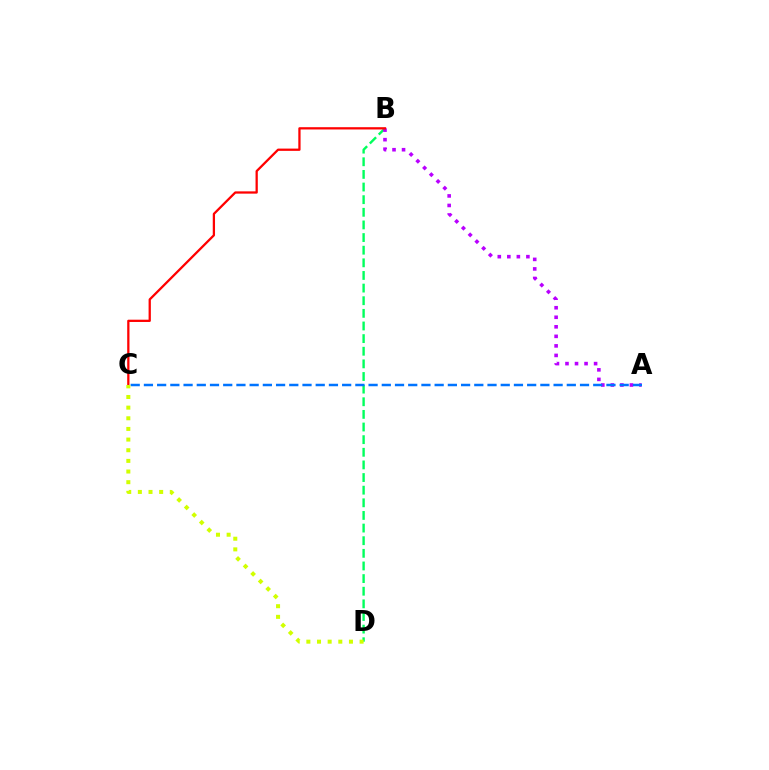{('B', 'D'): [{'color': '#00ff5c', 'line_style': 'dashed', 'thickness': 1.72}], ('A', 'B'): [{'color': '#b900ff', 'line_style': 'dotted', 'thickness': 2.59}], ('A', 'C'): [{'color': '#0074ff', 'line_style': 'dashed', 'thickness': 1.8}], ('B', 'C'): [{'color': '#ff0000', 'line_style': 'solid', 'thickness': 1.63}], ('C', 'D'): [{'color': '#d1ff00', 'line_style': 'dotted', 'thickness': 2.89}]}